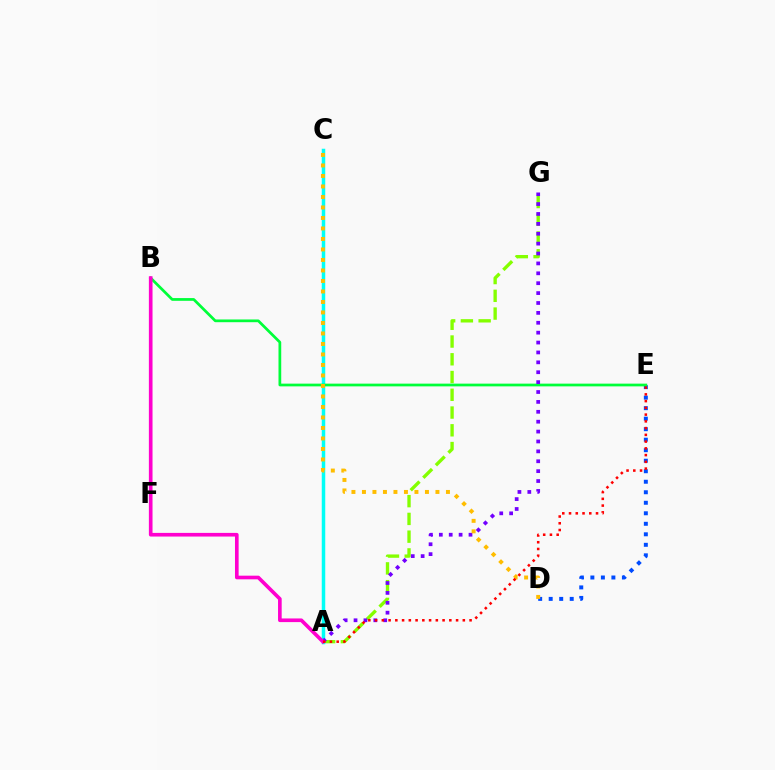{('A', 'G'): [{'color': '#84ff00', 'line_style': 'dashed', 'thickness': 2.41}, {'color': '#7200ff', 'line_style': 'dotted', 'thickness': 2.69}], ('A', 'C'): [{'color': '#00fff6', 'line_style': 'solid', 'thickness': 2.51}], ('D', 'E'): [{'color': '#004bff', 'line_style': 'dotted', 'thickness': 2.86}], ('B', 'E'): [{'color': '#00ff39', 'line_style': 'solid', 'thickness': 1.97}], ('A', 'B'): [{'color': '#ff00cf', 'line_style': 'solid', 'thickness': 2.63}], ('C', 'D'): [{'color': '#ffbd00', 'line_style': 'dotted', 'thickness': 2.85}], ('A', 'E'): [{'color': '#ff0000', 'line_style': 'dotted', 'thickness': 1.83}]}